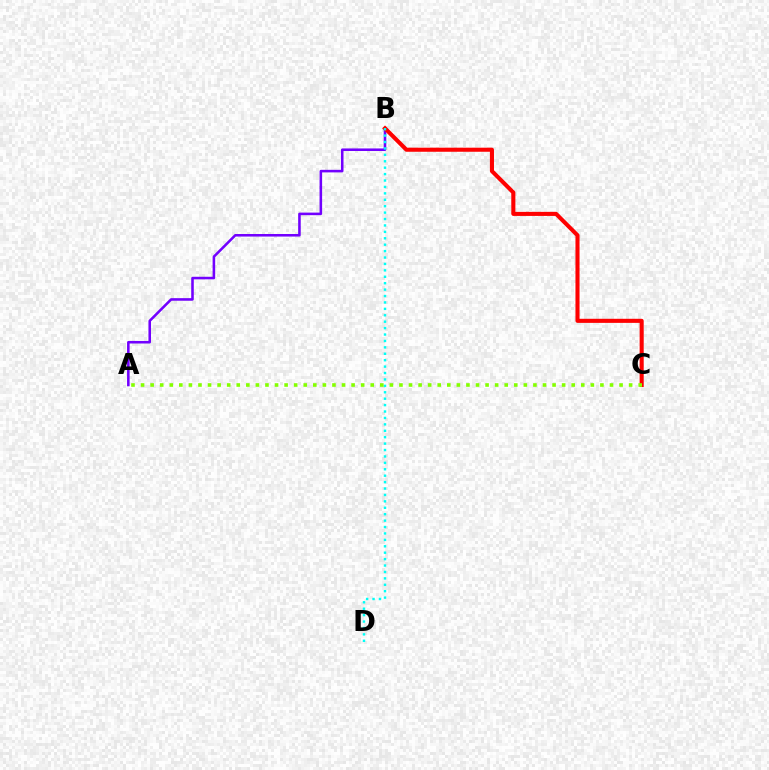{('A', 'B'): [{'color': '#7200ff', 'line_style': 'solid', 'thickness': 1.85}], ('B', 'C'): [{'color': '#ff0000', 'line_style': 'solid', 'thickness': 2.94}], ('B', 'D'): [{'color': '#00fff6', 'line_style': 'dotted', 'thickness': 1.74}], ('A', 'C'): [{'color': '#84ff00', 'line_style': 'dotted', 'thickness': 2.6}]}